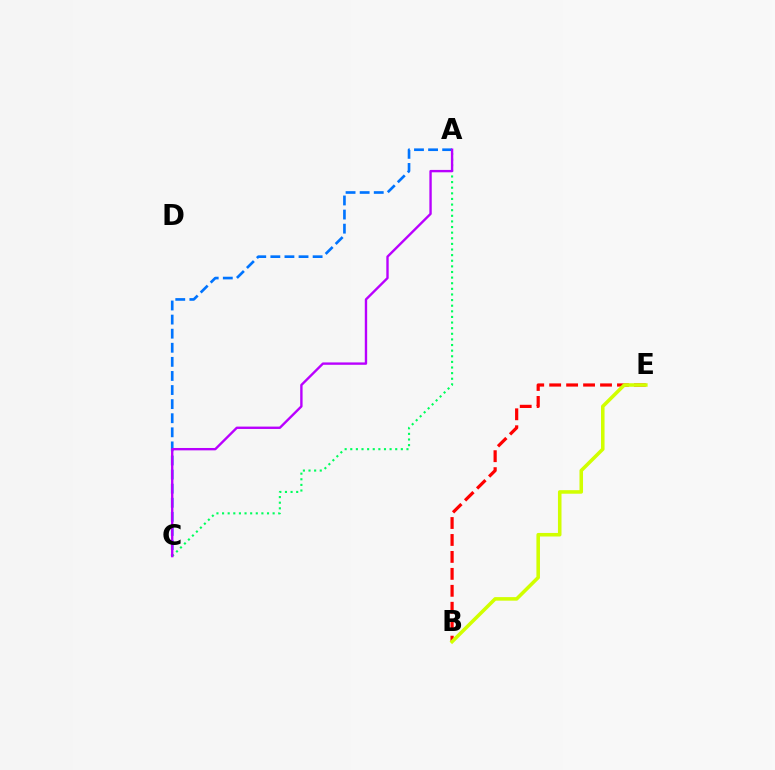{('A', 'C'): [{'color': '#0074ff', 'line_style': 'dashed', 'thickness': 1.91}, {'color': '#00ff5c', 'line_style': 'dotted', 'thickness': 1.53}, {'color': '#b900ff', 'line_style': 'solid', 'thickness': 1.71}], ('B', 'E'): [{'color': '#ff0000', 'line_style': 'dashed', 'thickness': 2.3}, {'color': '#d1ff00', 'line_style': 'solid', 'thickness': 2.56}]}